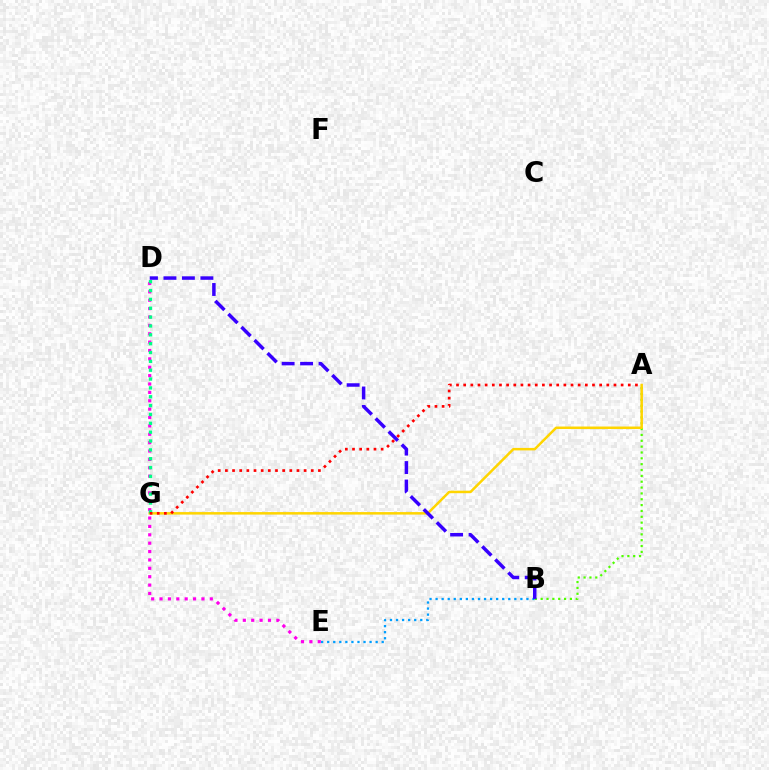{('B', 'E'): [{'color': '#009eff', 'line_style': 'dotted', 'thickness': 1.65}], ('A', 'B'): [{'color': '#4fff00', 'line_style': 'dotted', 'thickness': 1.59}], ('D', 'E'): [{'color': '#ff00ed', 'line_style': 'dotted', 'thickness': 2.28}], ('A', 'G'): [{'color': '#ffd500', 'line_style': 'solid', 'thickness': 1.8}, {'color': '#ff0000', 'line_style': 'dotted', 'thickness': 1.94}], ('D', 'G'): [{'color': '#00ff86', 'line_style': 'dotted', 'thickness': 2.4}], ('B', 'D'): [{'color': '#3700ff', 'line_style': 'dashed', 'thickness': 2.51}]}